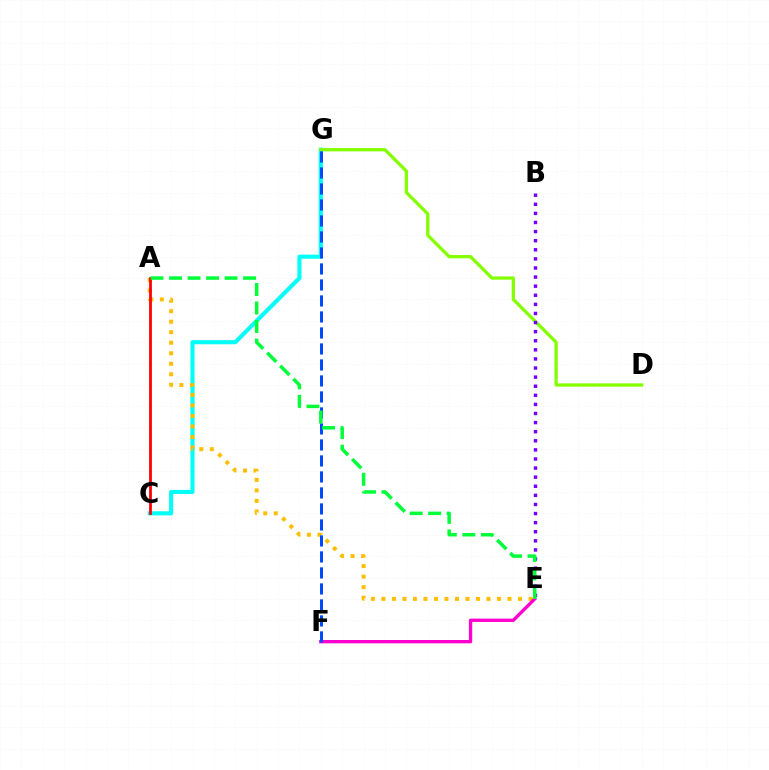{('C', 'G'): [{'color': '#00fff6', 'line_style': 'solid', 'thickness': 2.95}], ('A', 'E'): [{'color': '#ffbd00', 'line_style': 'dotted', 'thickness': 2.86}, {'color': '#00ff39', 'line_style': 'dashed', 'thickness': 2.51}], ('E', 'F'): [{'color': '#ff00cf', 'line_style': 'solid', 'thickness': 2.4}], ('A', 'C'): [{'color': '#ff0000', 'line_style': 'solid', 'thickness': 1.99}], ('D', 'G'): [{'color': '#84ff00', 'line_style': 'solid', 'thickness': 2.35}], ('B', 'E'): [{'color': '#7200ff', 'line_style': 'dotted', 'thickness': 2.47}], ('F', 'G'): [{'color': '#004bff', 'line_style': 'dashed', 'thickness': 2.17}]}